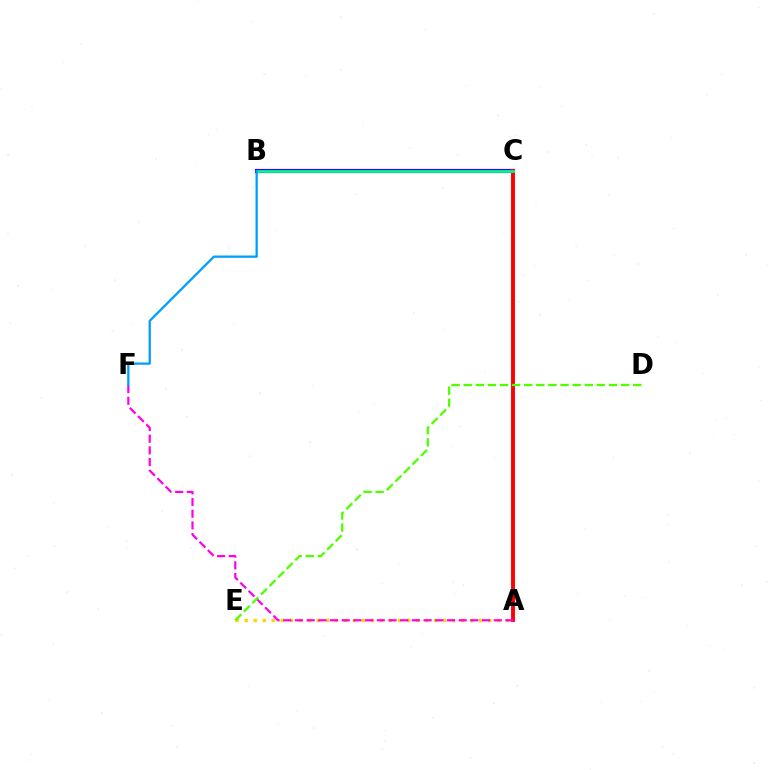{('A', 'E'): [{'color': '#ffd500', 'line_style': 'dotted', 'thickness': 2.45}], ('B', 'C'): [{'color': '#3700ff', 'line_style': 'solid', 'thickness': 3.0}, {'color': '#00ff86', 'line_style': 'solid', 'thickness': 1.94}], ('A', 'C'): [{'color': '#ff0000', 'line_style': 'solid', 'thickness': 2.8}], ('A', 'F'): [{'color': '#ff00ed', 'line_style': 'dashed', 'thickness': 1.59}], ('D', 'E'): [{'color': '#4fff00', 'line_style': 'dashed', 'thickness': 1.64}], ('B', 'F'): [{'color': '#009eff', 'line_style': 'solid', 'thickness': 1.65}]}